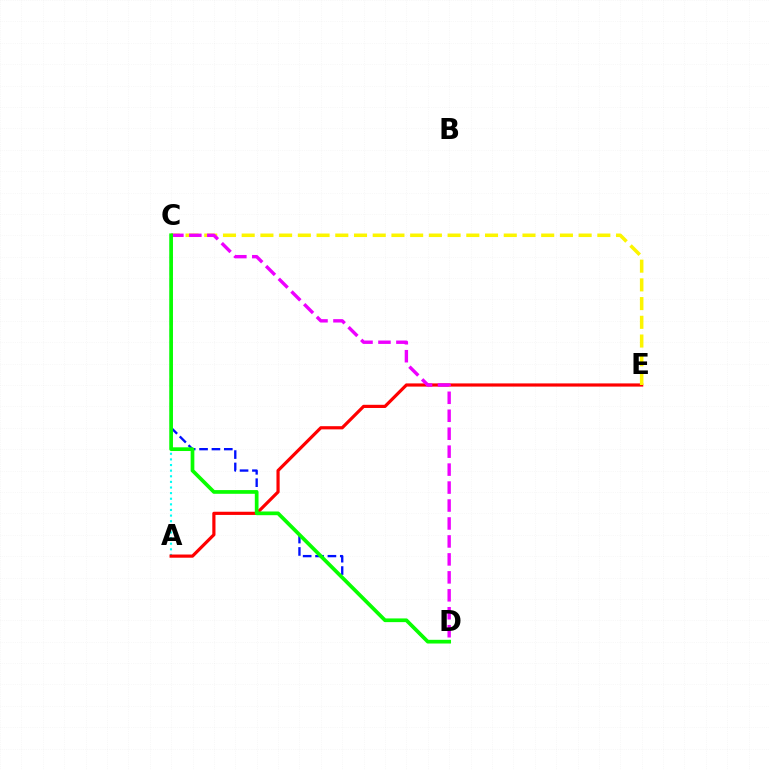{('A', 'C'): [{'color': '#00fff6', 'line_style': 'dotted', 'thickness': 1.53}], ('A', 'E'): [{'color': '#ff0000', 'line_style': 'solid', 'thickness': 2.29}], ('C', 'D'): [{'color': '#0010ff', 'line_style': 'dashed', 'thickness': 1.68}, {'color': '#ee00ff', 'line_style': 'dashed', 'thickness': 2.44}, {'color': '#08ff00', 'line_style': 'solid', 'thickness': 2.67}], ('C', 'E'): [{'color': '#fcf500', 'line_style': 'dashed', 'thickness': 2.54}]}